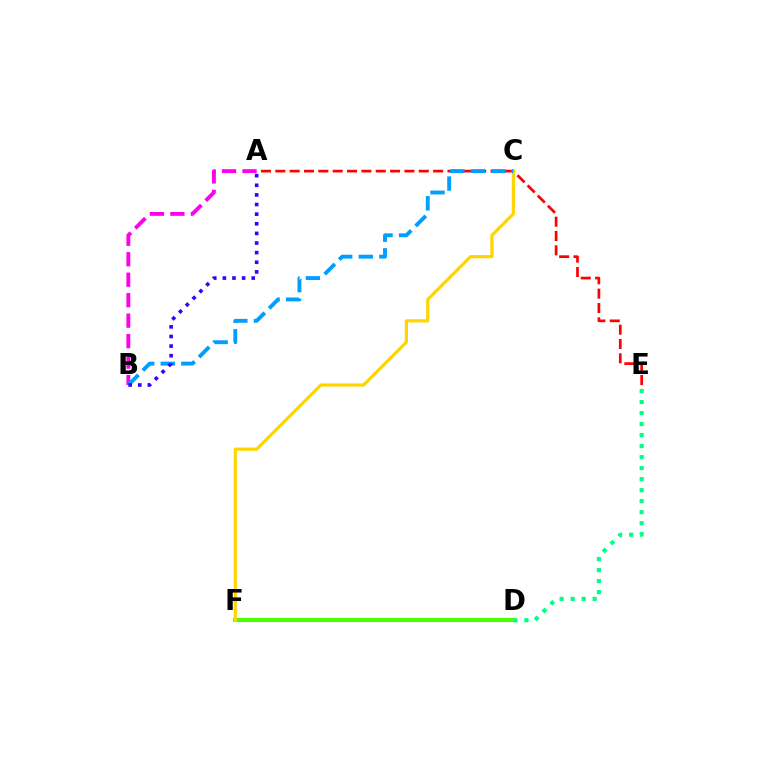{('A', 'B'): [{'color': '#ff00ed', 'line_style': 'dashed', 'thickness': 2.78}, {'color': '#3700ff', 'line_style': 'dotted', 'thickness': 2.61}], ('A', 'E'): [{'color': '#ff0000', 'line_style': 'dashed', 'thickness': 1.95}], ('D', 'F'): [{'color': '#4fff00', 'line_style': 'solid', 'thickness': 2.97}], ('C', 'F'): [{'color': '#ffd500', 'line_style': 'solid', 'thickness': 2.29}], ('D', 'E'): [{'color': '#00ff86', 'line_style': 'dotted', 'thickness': 2.99}], ('B', 'C'): [{'color': '#009eff', 'line_style': 'dashed', 'thickness': 2.79}]}